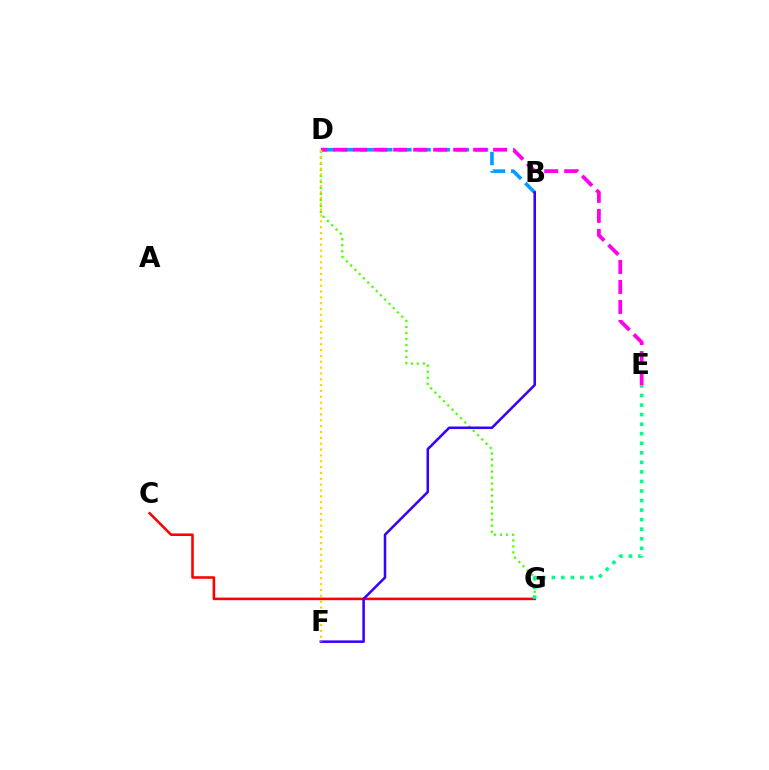{('D', 'G'): [{'color': '#4fff00', 'line_style': 'dotted', 'thickness': 1.64}], ('B', 'D'): [{'color': '#009eff', 'line_style': 'dashed', 'thickness': 2.6}], ('D', 'E'): [{'color': '#ff00ed', 'line_style': 'dashed', 'thickness': 2.71}], ('C', 'G'): [{'color': '#ff0000', 'line_style': 'solid', 'thickness': 1.85}], ('B', 'F'): [{'color': '#3700ff', 'line_style': 'solid', 'thickness': 1.83}], ('E', 'G'): [{'color': '#00ff86', 'line_style': 'dotted', 'thickness': 2.59}], ('D', 'F'): [{'color': '#ffd500', 'line_style': 'dotted', 'thickness': 1.59}]}